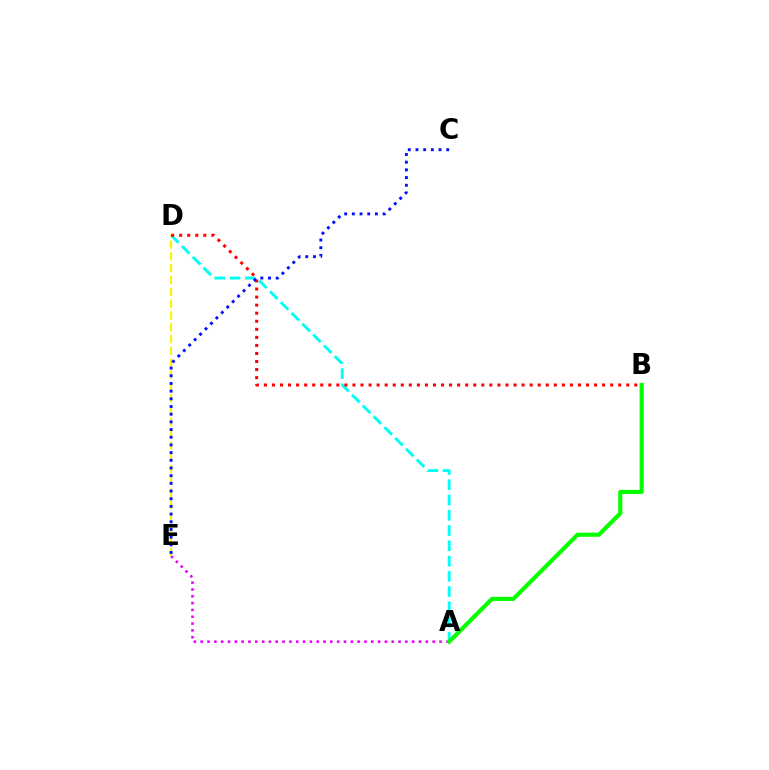{('A', 'E'): [{'color': '#ee00ff', 'line_style': 'dotted', 'thickness': 1.85}], ('A', 'D'): [{'color': '#00fff6', 'line_style': 'dashed', 'thickness': 2.07}], ('D', 'E'): [{'color': '#fcf500', 'line_style': 'dashed', 'thickness': 1.61}], ('B', 'D'): [{'color': '#ff0000', 'line_style': 'dotted', 'thickness': 2.19}], ('C', 'E'): [{'color': '#0010ff', 'line_style': 'dotted', 'thickness': 2.09}], ('A', 'B'): [{'color': '#08ff00', 'line_style': 'solid', 'thickness': 2.98}]}